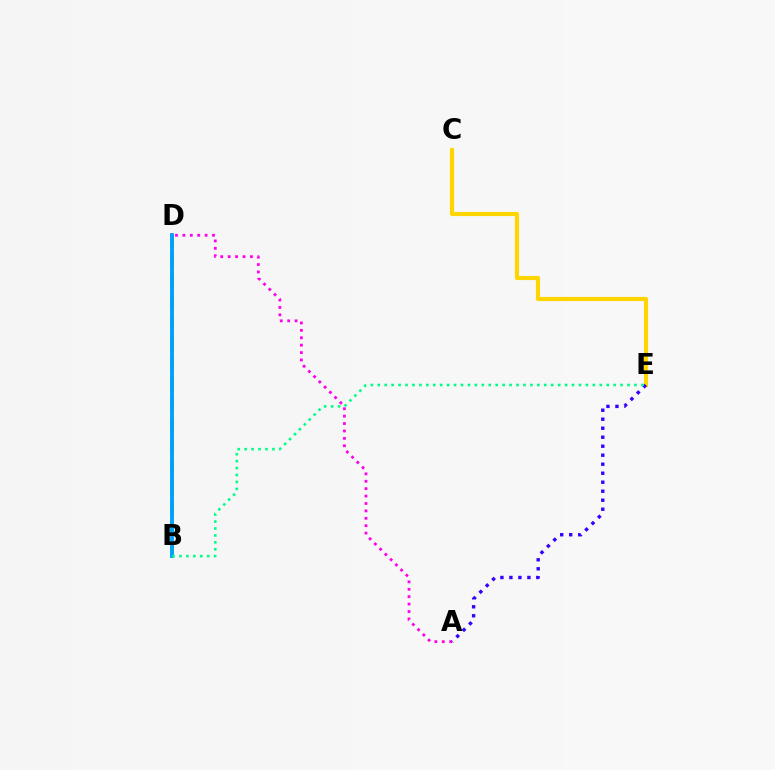{('C', 'E'): [{'color': '#ffd500', 'line_style': 'solid', 'thickness': 2.98}], ('B', 'D'): [{'color': '#ff0000', 'line_style': 'dashed', 'thickness': 1.56}, {'color': '#4fff00', 'line_style': 'dashed', 'thickness': 2.79}, {'color': '#009eff', 'line_style': 'solid', 'thickness': 2.75}], ('A', 'D'): [{'color': '#ff00ed', 'line_style': 'dotted', 'thickness': 2.01}], ('A', 'E'): [{'color': '#3700ff', 'line_style': 'dotted', 'thickness': 2.45}], ('B', 'E'): [{'color': '#00ff86', 'line_style': 'dotted', 'thickness': 1.88}]}